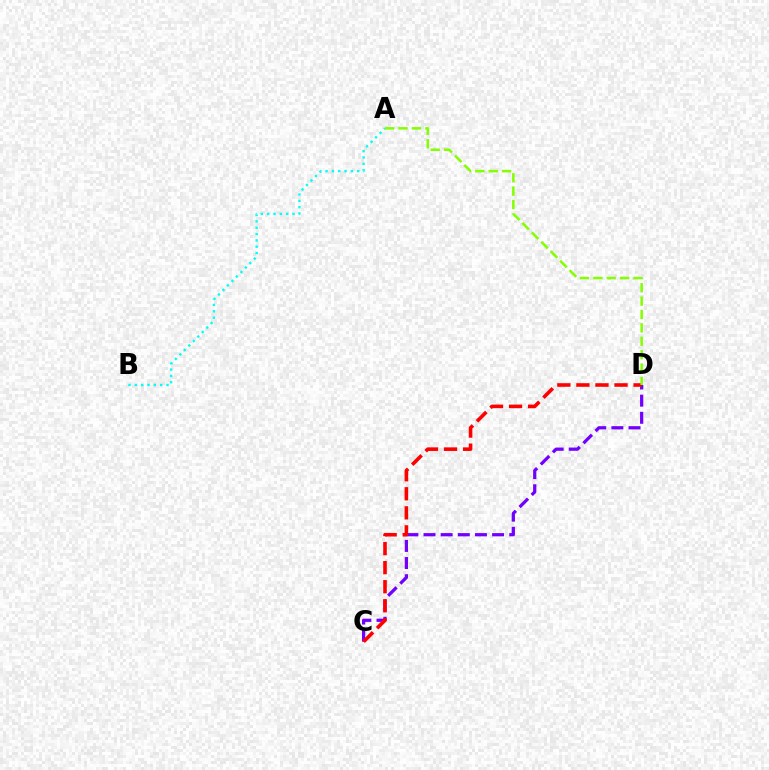{('C', 'D'): [{'color': '#7200ff', 'line_style': 'dashed', 'thickness': 2.33}, {'color': '#ff0000', 'line_style': 'dashed', 'thickness': 2.59}], ('A', 'B'): [{'color': '#00fff6', 'line_style': 'dotted', 'thickness': 1.72}], ('A', 'D'): [{'color': '#84ff00', 'line_style': 'dashed', 'thickness': 1.82}]}